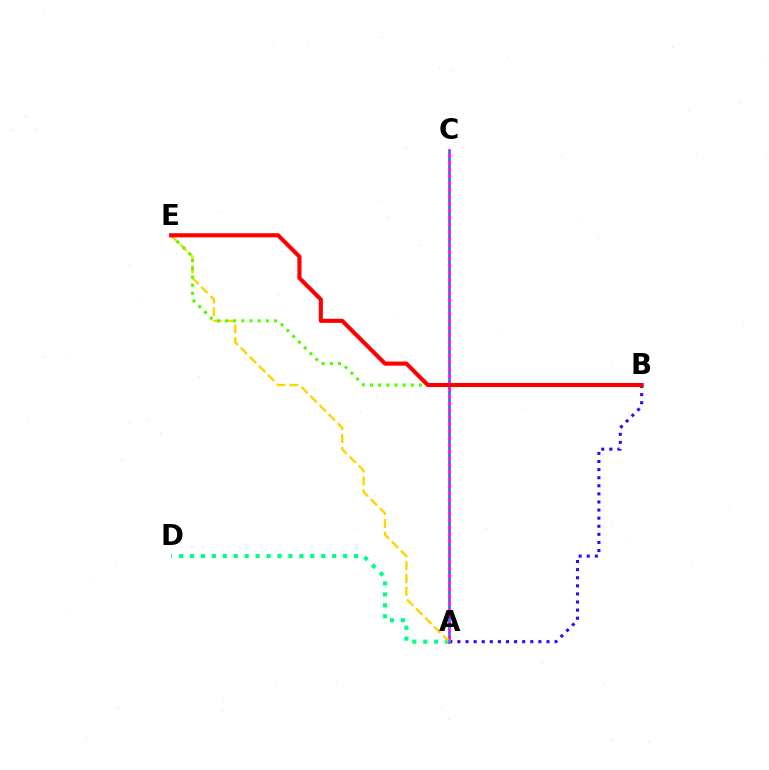{('A', 'B'): [{'color': '#3700ff', 'line_style': 'dotted', 'thickness': 2.2}], ('A', 'D'): [{'color': '#00ff86', 'line_style': 'dotted', 'thickness': 2.97}], ('A', 'C'): [{'color': '#ff00ed', 'line_style': 'solid', 'thickness': 1.92}, {'color': '#009eff', 'line_style': 'dotted', 'thickness': 1.87}], ('A', 'E'): [{'color': '#ffd500', 'line_style': 'dashed', 'thickness': 1.74}], ('B', 'E'): [{'color': '#4fff00', 'line_style': 'dotted', 'thickness': 2.22}, {'color': '#ff0000', 'line_style': 'solid', 'thickness': 2.95}]}